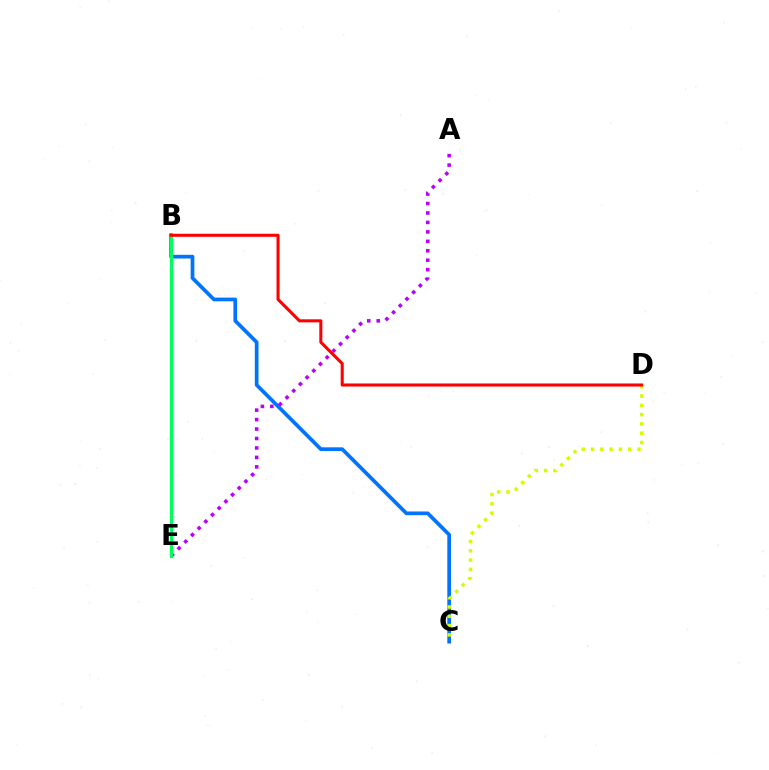{('B', 'C'): [{'color': '#0074ff', 'line_style': 'solid', 'thickness': 2.67}], ('A', 'E'): [{'color': '#b900ff', 'line_style': 'dotted', 'thickness': 2.57}], ('C', 'D'): [{'color': '#d1ff00', 'line_style': 'dotted', 'thickness': 2.53}], ('B', 'E'): [{'color': '#00ff5c', 'line_style': 'solid', 'thickness': 2.35}], ('B', 'D'): [{'color': '#ff0000', 'line_style': 'solid', 'thickness': 2.2}]}